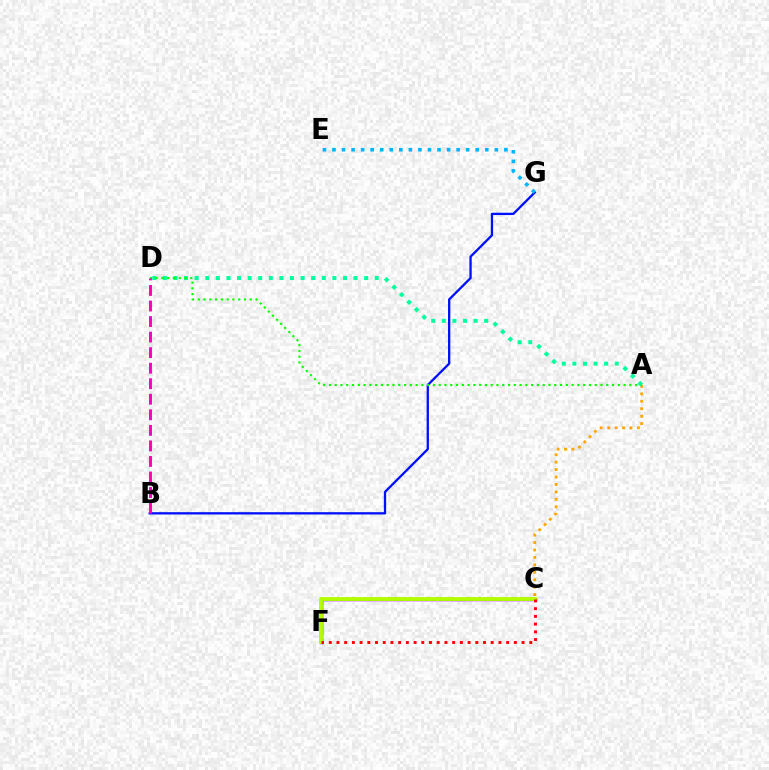{('B', 'G'): [{'color': '#0010ff', 'line_style': 'solid', 'thickness': 1.66}], ('A', 'C'): [{'color': '#ffa500', 'line_style': 'dotted', 'thickness': 2.02}], ('C', 'F'): [{'color': '#9b00ff', 'line_style': 'solid', 'thickness': 2.52}, {'color': '#b3ff00', 'line_style': 'solid', 'thickness': 2.79}, {'color': '#ff0000', 'line_style': 'dotted', 'thickness': 2.1}], ('A', 'D'): [{'color': '#00ff9d', 'line_style': 'dotted', 'thickness': 2.88}, {'color': '#08ff00', 'line_style': 'dotted', 'thickness': 1.57}], ('E', 'G'): [{'color': '#00b5ff', 'line_style': 'dotted', 'thickness': 2.59}], ('B', 'D'): [{'color': '#ff00bd', 'line_style': 'dashed', 'thickness': 2.11}]}